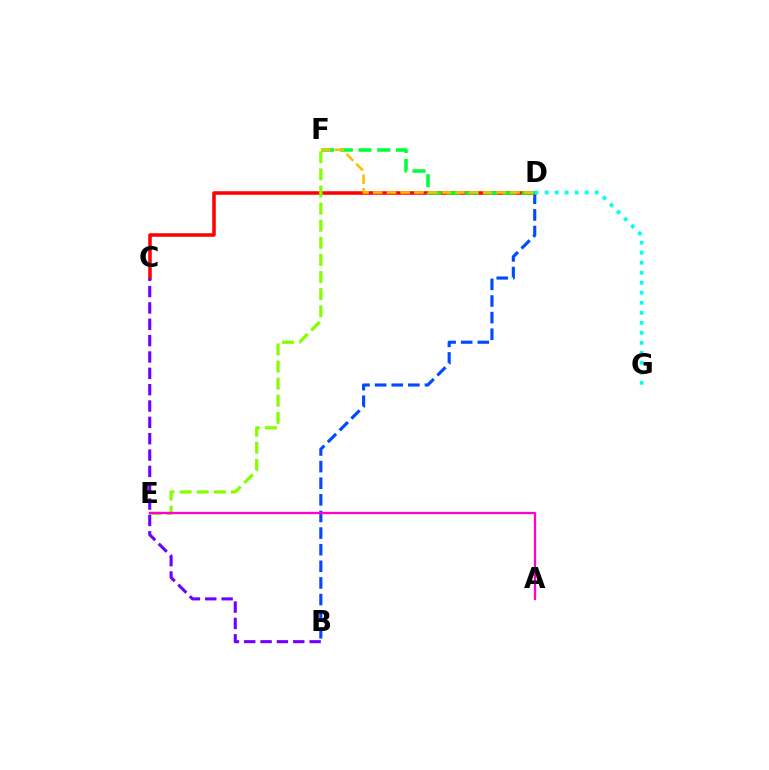{('B', 'D'): [{'color': '#004bff', 'line_style': 'dashed', 'thickness': 2.26}], ('C', 'D'): [{'color': '#ff0000', 'line_style': 'solid', 'thickness': 2.54}], ('D', 'F'): [{'color': '#00ff39', 'line_style': 'dashed', 'thickness': 2.55}, {'color': '#ffbd00', 'line_style': 'dashed', 'thickness': 1.86}], ('D', 'G'): [{'color': '#00fff6', 'line_style': 'dotted', 'thickness': 2.72}], ('E', 'F'): [{'color': '#84ff00', 'line_style': 'dashed', 'thickness': 2.32}], ('B', 'C'): [{'color': '#7200ff', 'line_style': 'dashed', 'thickness': 2.22}], ('A', 'E'): [{'color': '#ff00cf', 'line_style': 'solid', 'thickness': 1.66}]}